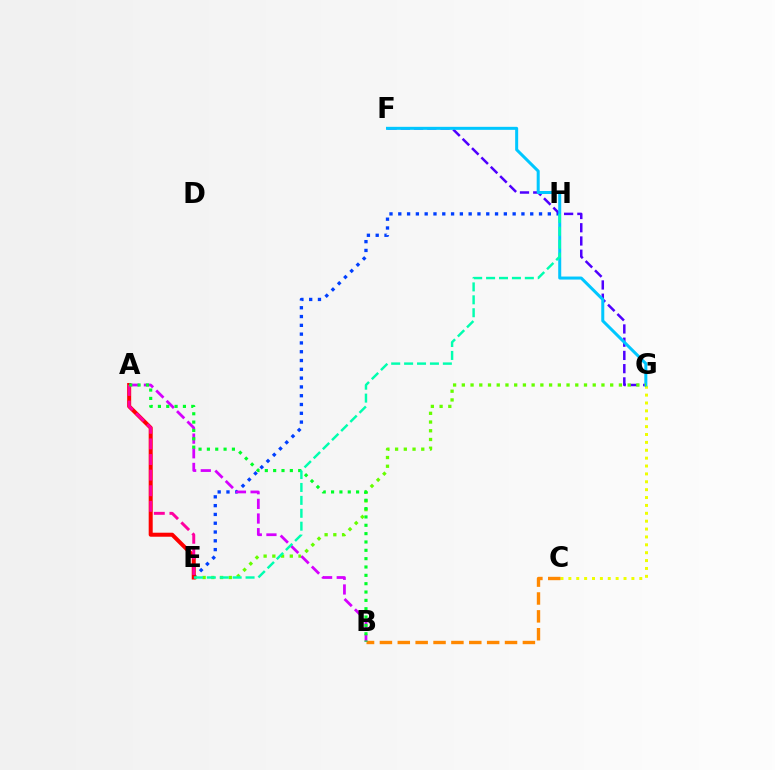{('C', 'G'): [{'color': '#eeff00', 'line_style': 'dotted', 'thickness': 2.14}], ('E', 'H'): [{'color': '#003fff', 'line_style': 'dotted', 'thickness': 2.39}, {'color': '#00ffaf', 'line_style': 'dashed', 'thickness': 1.75}], ('B', 'C'): [{'color': '#ff8800', 'line_style': 'dashed', 'thickness': 2.43}], ('F', 'G'): [{'color': '#4f00ff', 'line_style': 'dashed', 'thickness': 1.8}, {'color': '#00c7ff', 'line_style': 'solid', 'thickness': 2.17}], ('E', 'G'): [{'color': '#66ff00', 'line_style': 'dotted', 'thickness': 2.37}], ('A', 'E'): [{'color': '#ff0000', 'line_style': 'solid', 'thickness': 2.89}, {'color': '#ff00a0', 'line_style': 'dashed', 'thickness': 2.12}], ('A', 'B'): [{'color': '#d600ff', 'line_style': 'dashed', 'thickness': 1.99}, {'color': '#00ff27', 'line_style': 'dotted', 'thickness': 2.27}]}